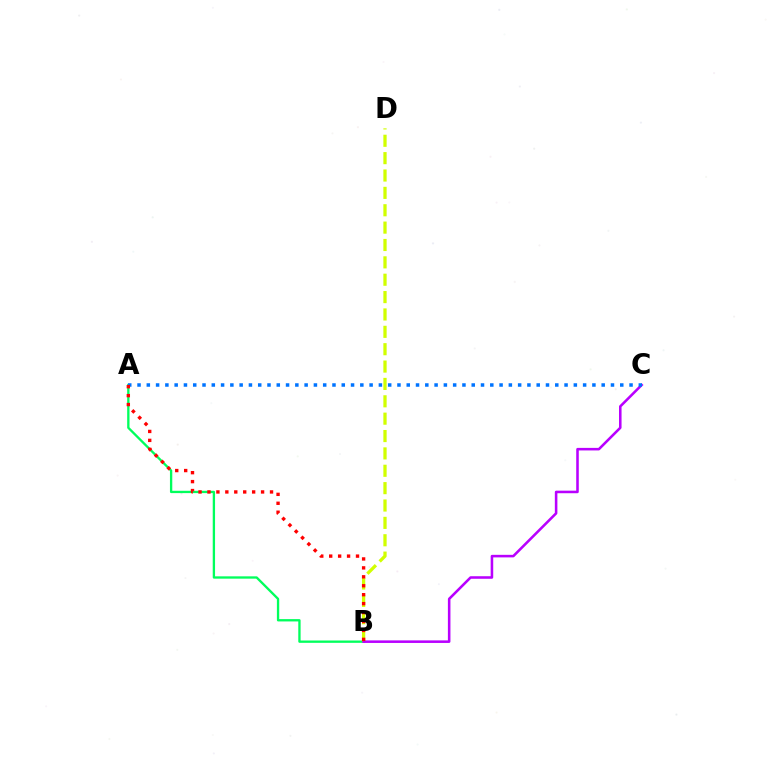{('A', 'B'): [{'color': '#00ff5c', 'line_style': 'solid', 'thickness': 1.68}, {'color': '#ff0000', 'line_style': 'dotted', 'thickness': 2.43}], ('B', 'D'): [{'color': '#d1ff00', 'line_style': 'dashed', 'thickness': 2.36}], ('B', 'C'): [{'color': '#b900ff', 'line_style': 'solid', 'thickness': 1.84}], ('A', 'C'): [{'color': '#0074ff', 'line_style': 'dotted', 'thickness': 2.52}]}